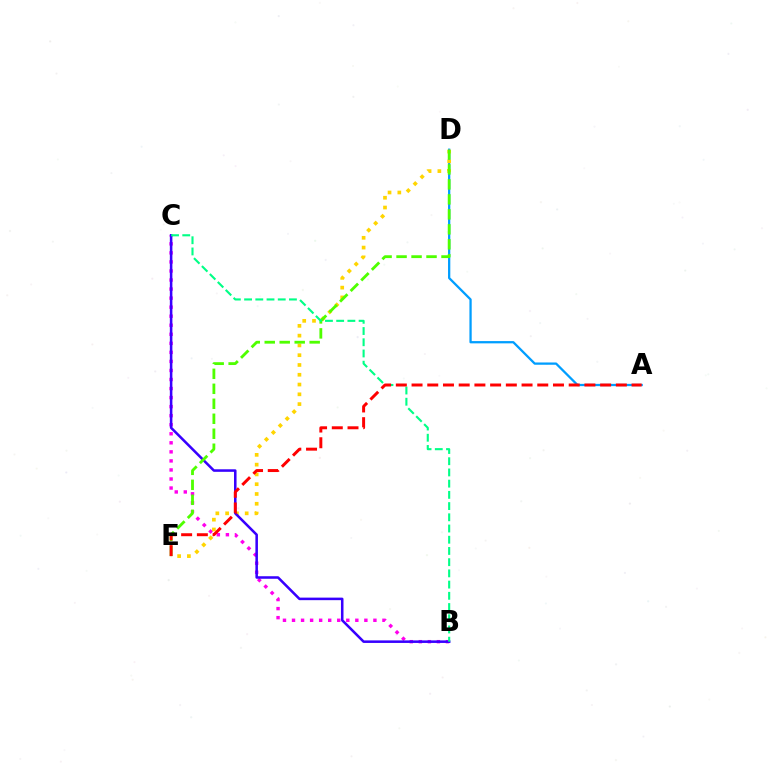{('B', 'C'): [{'color': '#ff00ed', 'line_style': 'dotted', 'thickness': 2.46}, {'color': '#3700ff', 'line_style': 'solid', 'thickness': 1.83}, {'color': '#00ff86', 'line_style': 'dashed', 'thickness': 1.52}], ('A', 'D'): [{'color': '#009eff', 'line_style': 'solid', 'thickness': 1.64}], ('D', 'E'): [{'color': '#ffd500', 'line_style': 'dotted', 'thickness': 2.66}, {'color': '#4fff00', 'line_style': 'dashed', 'thickness': 2.04}], ('A', 'E'): [{'color': '#ff0000', 'line_style': 'dashed', 'thickness': 2.13}]}